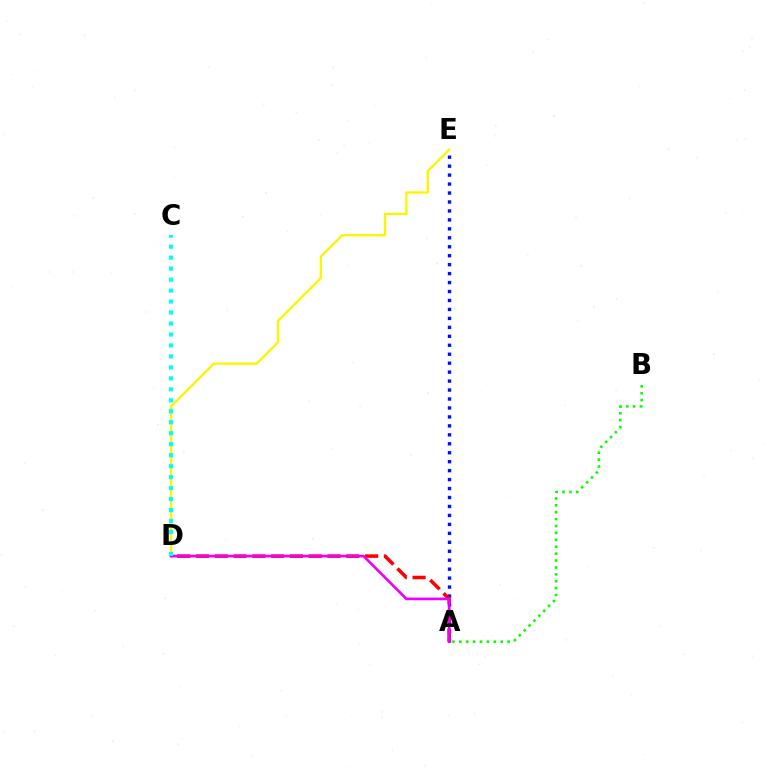{('D', 'E'): [{'color': '#fcf500', 'line_style': 'solid', 'thickness': 1.66}], ('A', 'E'): [{'color': '#0010ff', 'line_style': 'dotted', 'thickness': 2.43}], ('A', 'D'): [{'color': '#ff0000', 'line_style': 'dashed', 'thickness': 2.55}, {'color': '#ee00ff', 'line_style': 'solid', 'thickness': 1.93}], ('A', 'B'): [{'color': '#08ff00', 'line_style': 'dotted', 'thickness': 1.88}], ('C', 'D'): [{'color': '#00fff6', 'line_style': 'dotted', 'thickness': 2.98}]}